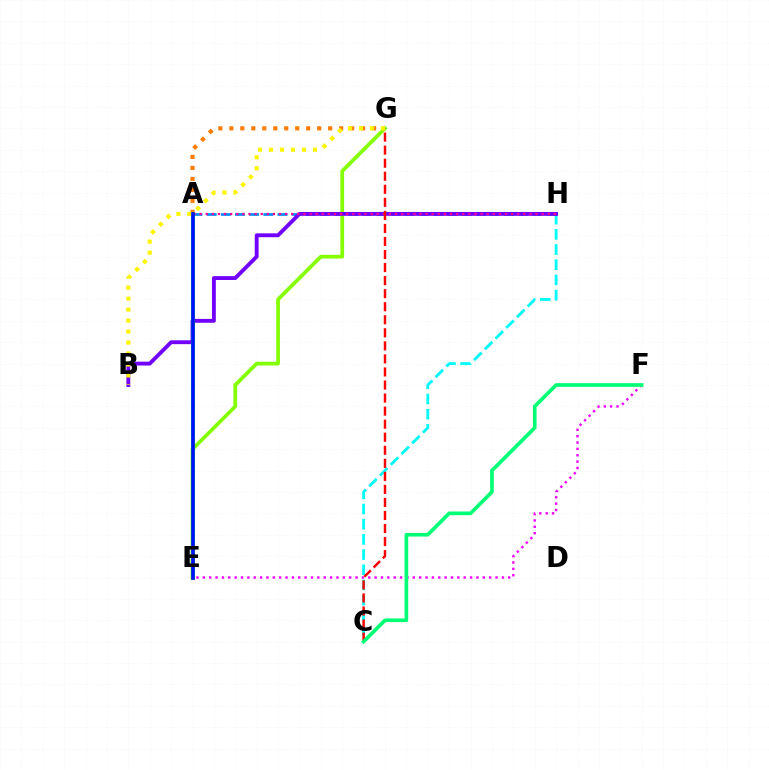{('C', 'H'): [{'color': '#00fff6', 'line_style': 'dashed', 'thickness': 2.06}], ('A', 'H'): [{'color': '#008cff', 'line_style': 'dashed', 'thickness': 1.92}, {'color': '#ff0094', 'line_style': 'dotted', 'thickness': 1.66}], ('E', 'G'): [{'color': '#84ff00', 'line_style': 'solid', 'thickness': 2.69}], ('B', 'H'): [{'color': '#7200ff', 'line_style': 'solid', 'thickness': 2.78}], ('A', 'G'): [{'color': '#ff7c00', 'line_style': 'dotted', 'thickness': 2.98}], ('E', 'F'): [{'color': '#ee00ff', 'line_style': 'dotted', 'thickness': 1.73}], ('C', 'G'): [{'color': '#ff0000', 'line_style': 'dashed', 'thickness': 1.77}], ('C', 'F'): [{'color': '#00ff74', 'line_style': 'solid', 'thickness': 2.63}], ('A', 'E'): [{'color': '#08ff00', 'line_style': 'solid', 'thickness': 2.72}, {'color': '#0010ff', 'line_style': 'solid', 'thickness': 2.59}], ('B', 'G'): [{'color': '#fcf500', 'line_style': 'dotted', 'thickness': 2.98}]}